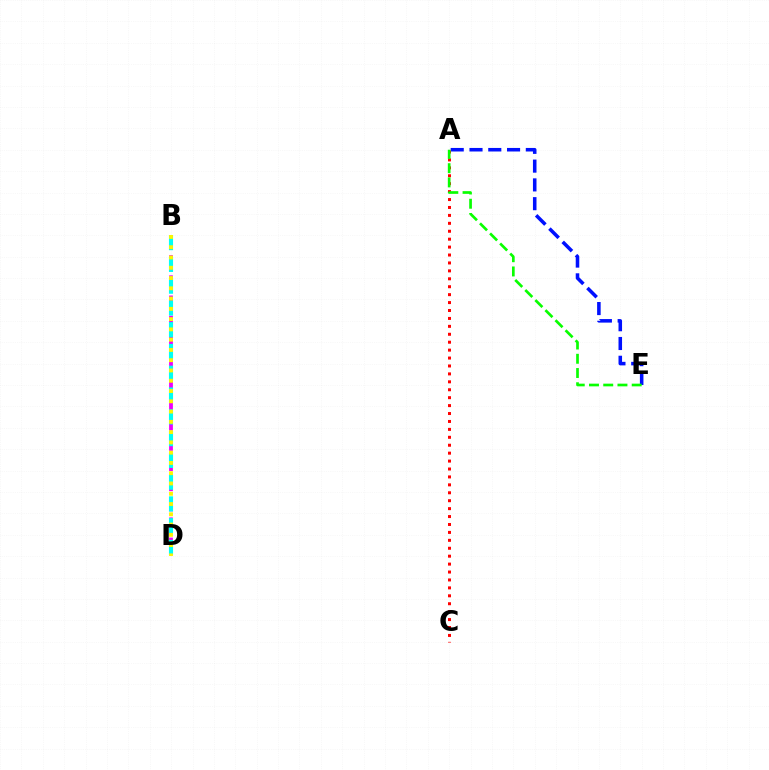{('B', 'D'): [{'color': '#ee00ff', 'line_style': 'dashed', 'thickness': 2.74}, {'color': '#00fff6', 'line_style': 'dashed', 'thickness': 2.96}, {'color': '#fcf500', 'line_style': 'dotted', 'thickness': 2.79}], ('A', 'E'): [{'color': '#0010ff', 'line_style': 'dashed', 'thickness': 2.55}, {'color': '#08ff00', 'line_style': 'dashed', 'thickness': 1.93}], ('A', 'C'): [{'color': '#ff0000', 'line_style': 'dotted', 'thickness': 2.15}]}